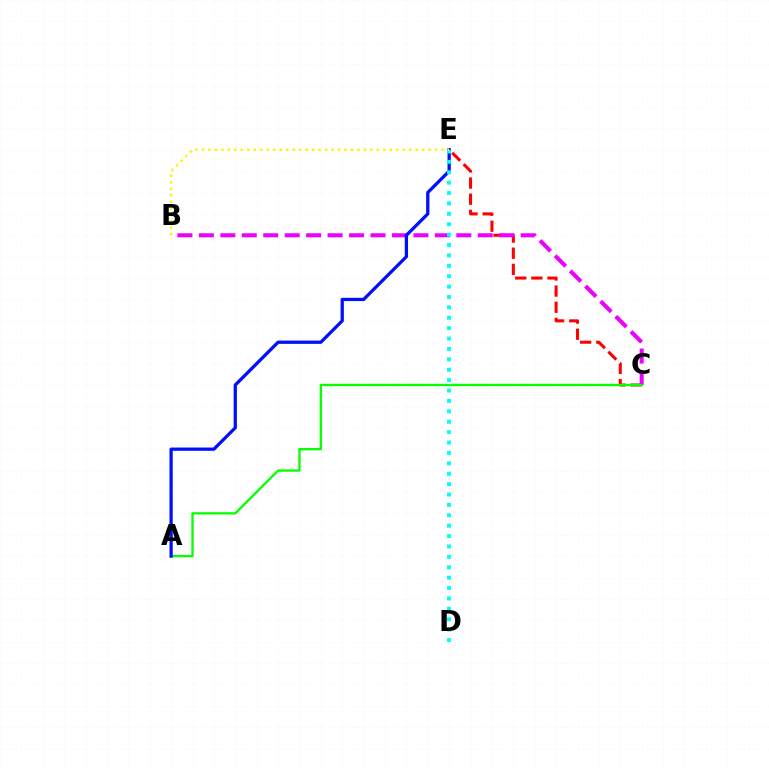{('C', 'E'): [{'color': '#ff0000', 'line_style': 'dashed', 'thickness': 2.19}], ('B', 'C'): [{'color': '#ee00ff', 'line_style': 'dashed', 'thickness': 2.91}], ('A', 'C'): [{'color': '#08ff00', 'line_style': 'solid', 'thickness': 1.67}], ('A', 'E'): [{'color': '#0010ff', 'line_style': 'solid', 'thickness': 2.36}], ('D', 'E'): [{'color': '#00fff6', 'line_style': 'dotted', 'thickness': 2.82}], ('B', 'E'): [{'color': '#fcf500', 'line_style': 'dotted', 'thickness': 1.76}]}